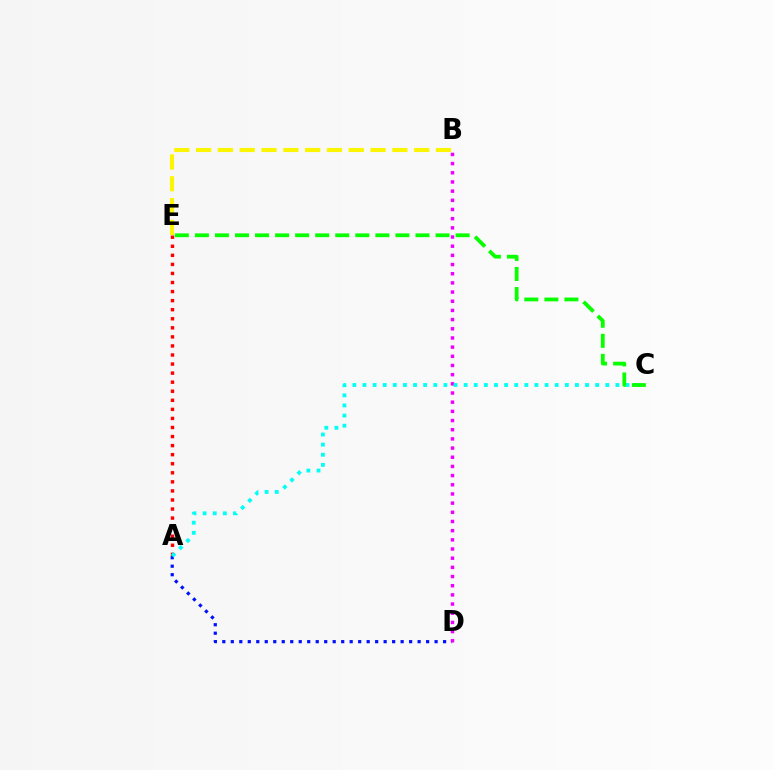{('A', 'E'): [{'color': '#ff0000', 'line_style': 'dotted', 'thickness': 2.46}], ('A', 'D'): [{'color': '#0010ff', 'line_style': 'dotted', 'thickness': 2.31}], ('B', 'D'): [{'color': '#ee00ff', 'line_style': 'dotted', 'thickness': 2.49}], ('A', 'C'): [{'color': '#00fff6', 'line_style': 'dotted', 'thickness': 2.75}], ('B', 'E'): [{'color': '#fcf500', 'line_style': 'dashed', 'thickness': 2.96}], ('C', 'E'): [{'color': '#08ff00', 'line_style': 'dashed', 'thickness': 2.72}]}